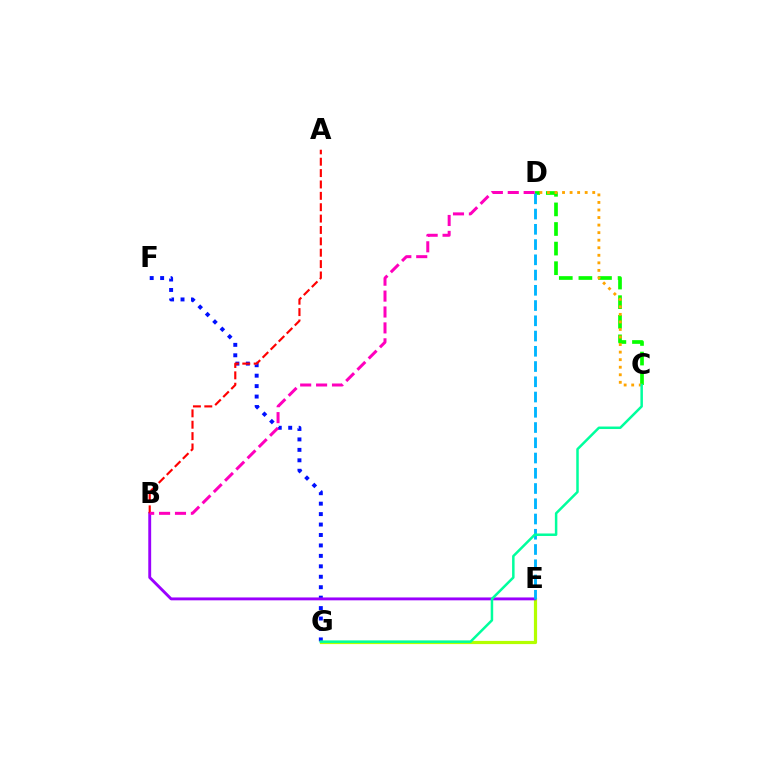{('C', 'D'): [{'color': '#08ff00', 'line_style': 'dashed', 'thickness': 2.66}, {'color': '#ffa500', 'line_style': 'dotted', 'thickness': 2.05}], ('F', 'G'): [{'color': '#0010ff', 'line_style': 'dotted', 'thickness': 2.84}], ('E', 'G'): [{'color': '#b3ff00', 'line_style': 'solid', 'thickness': 2.29}], ('B', 'E'): [{'color': '#9b00ff', 'line_style': 'solid', 'thickness': 2.07}], ('D', 'E'): [{'color': '#00b5ff', 'line_style': 'dashed', 'thickness': 2.07}], ('A', 'B'): [{'color': '#ff0000', 'line_style': 'dashed', 'thickness': 1.55}], ('C', 'G'): [{'color': '#00ff9d', 'line_style': 'solid', 'thickness': 1.8}], ('B', 'D'): [{'color': '#ff00bd', 'line_style': 'dashed', 'thickness': 2.16}]}